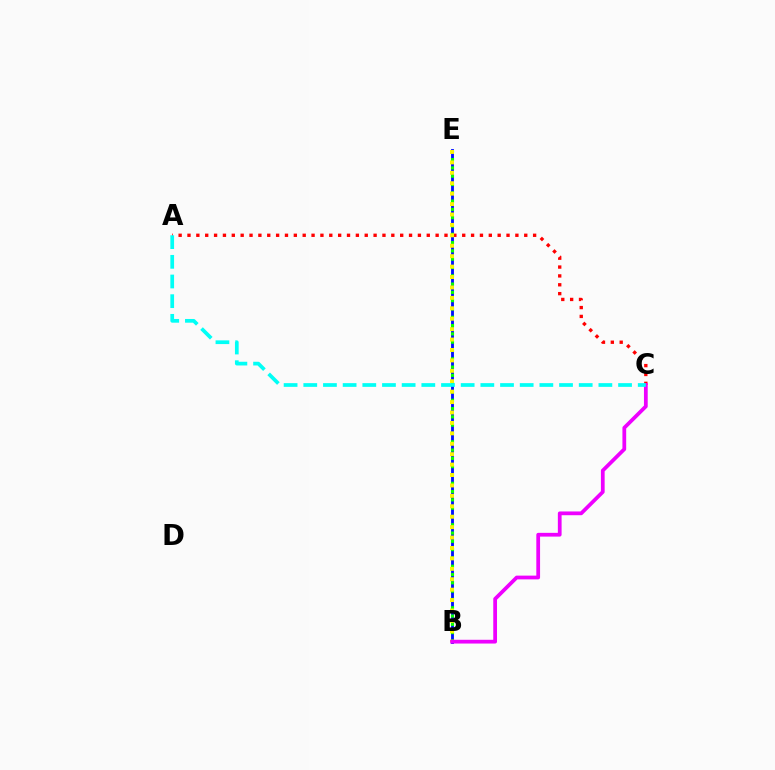{('B', 'E'): [{'color': '#0010ff', 'line_style': 'solid', 'thickness': 2.05}, {'color': '#08ff00', 'line_style': 'dotted', 'thickness': 2.25}, {'color': '#fcf500', 'line_style': 'dotted', 'thickness': 2.83}], ('A', 'C'): [{'color': '#ff0000', 'line_style': 'dotted', 'thickness': 2.41}, {'color': '#00fff6', 'line_style': 'dashed', 'thickness': 2.67}], ('B', 'C'): [{'color': '#ee00ff', 'line_style': 'solid', 'thickness': 2.7}]}